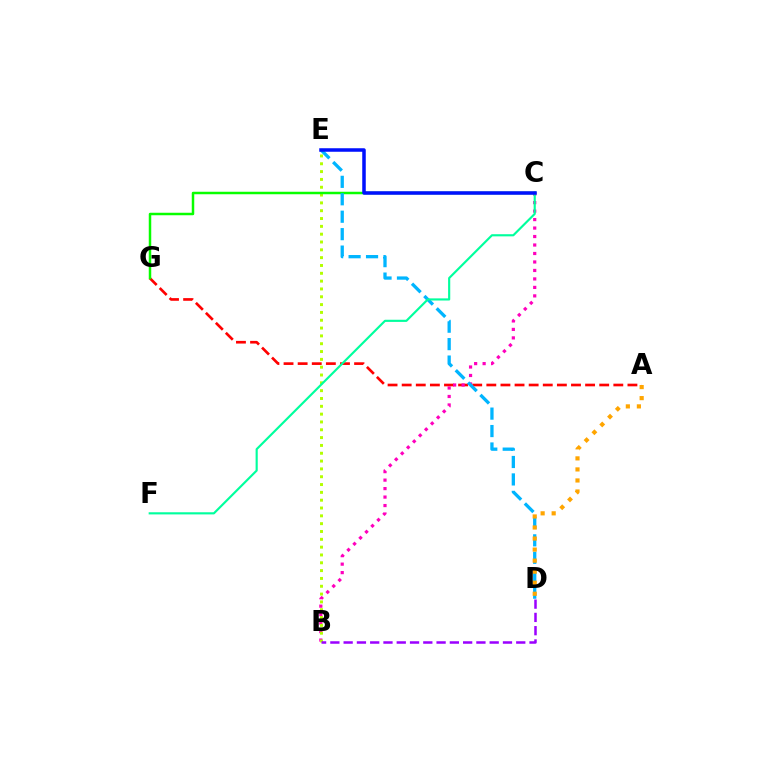{('A', 'G'): [{'color': '#ff0000', 'line_style': 'dashed', 'thickness': 1.92}], ('B', 'C'): [{'color': '#ff00bd', 'line_style': 'dotted', 'thickness': 2.3}], ('B', 'E'): [{'color': '#b3ff00', 'line_style': 'dotted', 'thickness': 2.13}], ('C', 'G'): [{'color': '#08ff00', 'line_style': 'solid', 'thickness': 1.79}], ('B', 'D'): [{'color': '#9b00ff', 'line_style': 'dashed', 'thickness': 1.8}], ('D', 'E'): [{'color': '#00b5ff', 'line_style': 'dashed', 'thickness': 2.37}], ('C', 'F'): [{'color': '#00ff9d', 'line_style': 'solid', 'thickness': 1.55}], ('A', 'D'): [{'color': '#ffa500', 'line_style': 'dotted', 'thickness': 3.0}], ('C', 'E'): [{'color': '#0010ff', 'line_style': 'solid', 'thickness': 2.53}]}